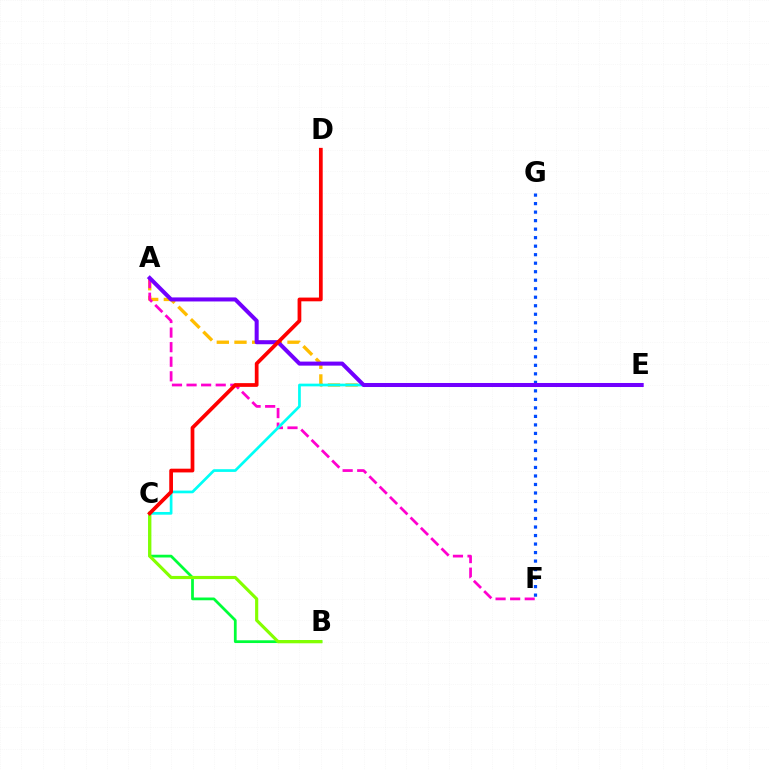{('F', 'G'): [{'color': '#004bff', 'line_style': 'dotted', 'thickness': 2.31}], ('A', 'E'): [{'color': '#ffbd00', 'line_style': 'dashed', 'thickness': 2.4}, {'color': '#7200ff', 'line_style': 'solid', 'thickness': 2.9}], ('B', 'C'): [{'color': '#00ff39', 'line_style': 'solid', 'thickness': 1.98}, {'color': '#84ff00', 'line_style': 'solid', 'thickness': 2.27}], ('A', 'F'): [{'color': '#ff00cf', 'line_style': 'dashed', 'thickness': 1.98}], ('C', 'E'): [{'color': '#00fff6', 'line_style': 'solid', 'thickness': 1.95}], ('C', 'D'): [{'color': '#ff0000', 'line_style': 'solid', 'thickness': 2.69}]}